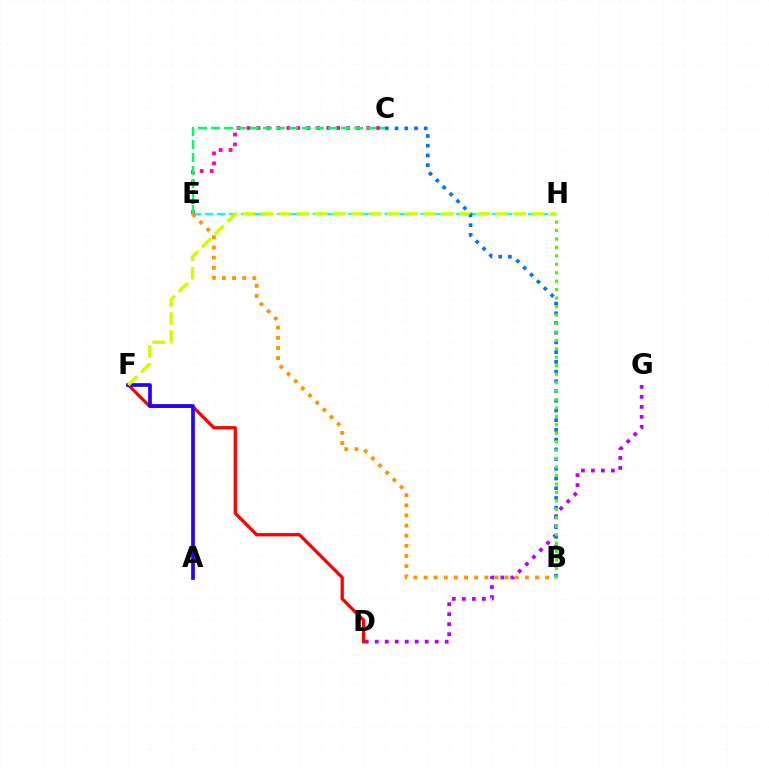{('D', 'G'): [{'color': '#b900ff', 'line_style': 'dotted', 'thickness': 2.71}], ('C', 'E'): [{'color': '#ff00ac', 'line_style': 'dotted', 'thickness': 2.71}, {'color': '#00ff5c', 'line_style': 'dashed', 'thickness': 1.77}], ('E', 'H'): [{'color': '#00fff6', 'line_style': 'dashed', 'thickness': 1.63}], ('D', 'F'): [{'color': '#ff0000', 'line_style': 'solid', 'thickness': 2.35}], ('A', 'F'): [{'color': '#2500ff', 'line_style': 'solid', 'thickness': 2.66}], ('F', 'H'): [{'color': '#d1ff00', 'line_style': 'dashed', 'thickness': 2.46}], ('B', 'C'): [{'color': '#0074ff', 'line_style': 'dotted', 'thickness': 2.64}], ('B', 'H'): [{'color': '#3dff00', 'line_style': 'dotted', 'thickness': 2.3}], ('B', 'E'): [{'color': '#ff9400', 'line_style': 'dotted', 'thickness': 2.75}]}